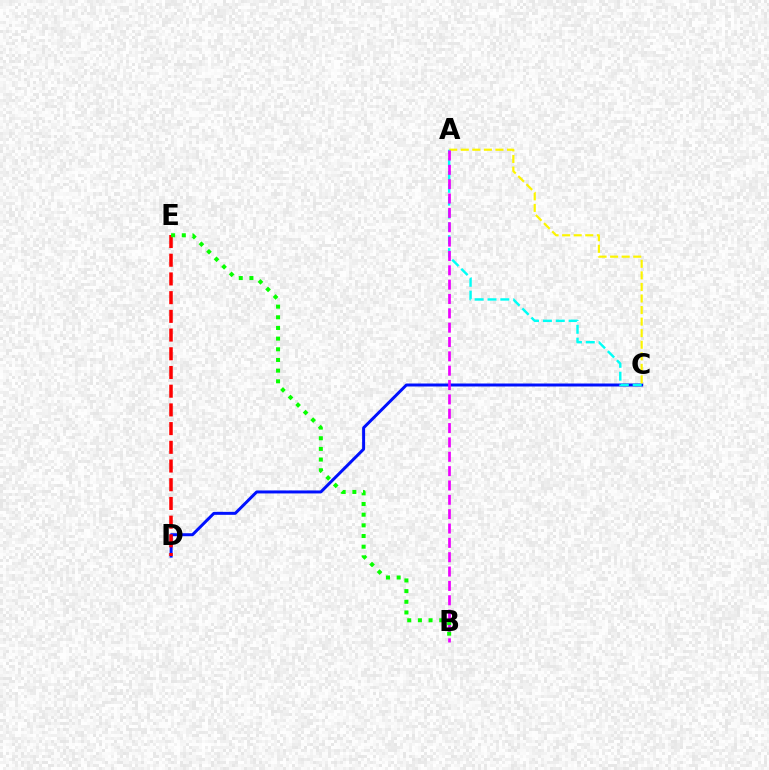{('C', 'D'): [{'color': '#0010ff', 'line_style': 'solid', 'thickness': 2.15}], ('A', 'C'): [{'color': '#fcf500', 'line_style': 'dashed', 'thickness': 1.57}, {'color': '#00fff6', 'line_style': 'dashed', 'thickness': 1.75}], ('D', 'E'): [{'color': '#ff0000', 'line_style': 'dashed', 'thickness': 2.54}], ('A', 'B'): [{'color': '#ee00ff', 'line_style': 'dashed', 'thickness': 1.95}], ('B', 'E'): [{'color': '#08ff00', 'line_style': 'dotted', 'thickness': 2.9}]}